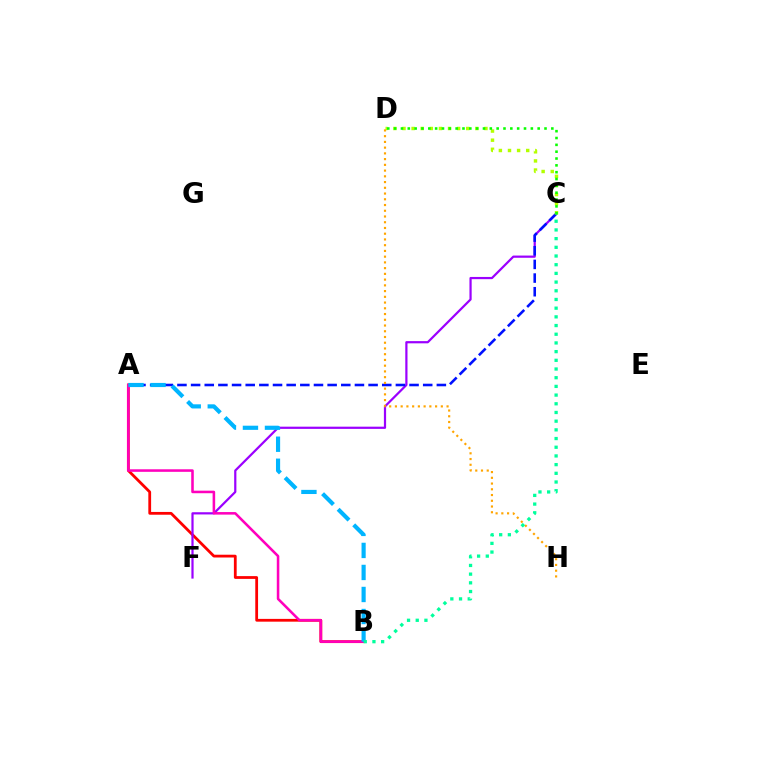{('A', 'B'): [{'color': '#ff0000', 'line_style': 'solid', 'thickness': 2.0}, {'color': '#ff00bd', 'line_style': 'solid', 'thickness': 1.84}, {'color': '#00b5ff', 'line_style': 'dashed', 'thickness': 2.99}], ('C', 'F'): [{'color': '#9b00ff', 'line_style': 'solid', 'thickness': 1.59}], ('A', 'C'): [{'color': '#0010ff', 'line_style': 'dashed', 'thickness': 1.85}], ('C', 'D'): [{'color': '#b3ff00', 'line_style': 'dotted', 'thickness': 2.47}, {'color': '#08ff00', 'line_style': 'dotted', 'thickness': 1.86}], ('D', 'H'): [{'color': '#ffa500', 'line_style': 'dotted', 'thickness': 1.56}], ('B', 'C'): [{'color': '#00ff9d', 'line_style': 'dotted', 'thickness': 2.36}]}